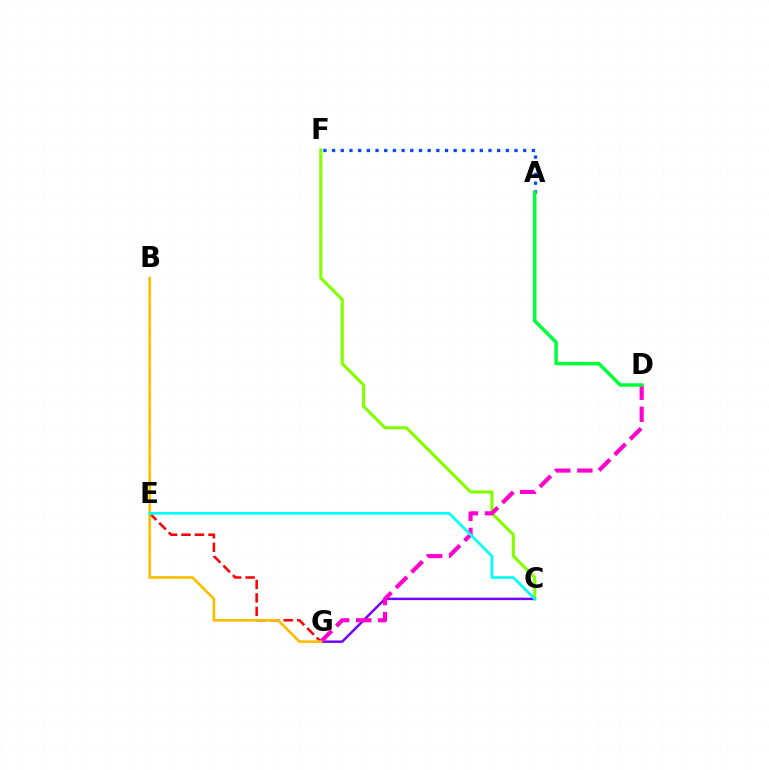{('C', 'F'): [{'color': '#84ff00', 'line_style': 'solid', 'thickness': 2.27}], ('C', 'G'): [{'color': '#7200ff', 'line_style': 'solid', 'thickness': 1.77}], ('A', 'F'): [{'color': '#004bff', 'line_style': 'dotted', 'thickness': 2.36}], ('E', 'G'): [{'color': '#ff0000', 'line_style': 'dashed', 'thickness': 1.83}], ('D', 'G'): [{'color': '#ff00cf', 'line_style': 'dashed', 'thickness': 2.99}], ('A', 'D'): [{'color': '#00ff39', 'line_style': 'solid', 'thickness': 2.5}], ('B', 'G'): [{'color': '#ffbd00', 'line_style': 'solid', 'thickness': 1.92}], ('C', 'E'): [{'color': '#00fff6', 'line_style': 'solid', 'thickness': 1.96}]}